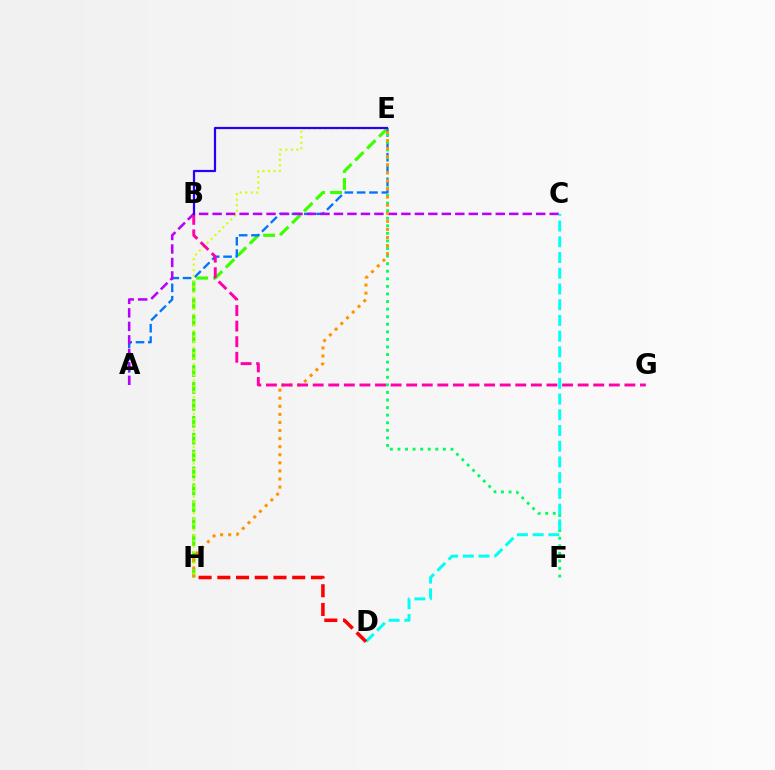{('E', 'H'): [{'color': '#3dff00', 'line_style': 'dashed', 'thickness': 2.3}, {'color': '#d1ff00', 'line_style': 'dotted', 'thickness': 1.5}, {'color': '#ff9400', 'line_style': 'dotted', 'thickness': 2.19}], ('A', 'E'): [{'color': '#0074ff', 'line_style': 'dashed', 'thickness': 1.68}], ('A', 'C'): [{'color': '#b900ff', 'line_style': 'dashed', 'thickness': 1.83}], ('E', 'F'): [{'color': '#00ff5c', 'line_style': 'dotted', 'thickness': 2.06}], ('B', 'G'): [{'color': '#ff00ac', 'line_style': 'dashed', 'thickness': 2.12}], ('C', 'D'): [{'color': '#00fff6', 'line_style': 'dashed', 'thickness': 2.14}], ('B', 'E'): [{'color': '#2500ff', 'line_style': 'solid', 'thickness': 1.6}], ('D', 'H'): [{'color': '#ff0000', 'line_style': 'dashed', 'thickness': 2.54}]}